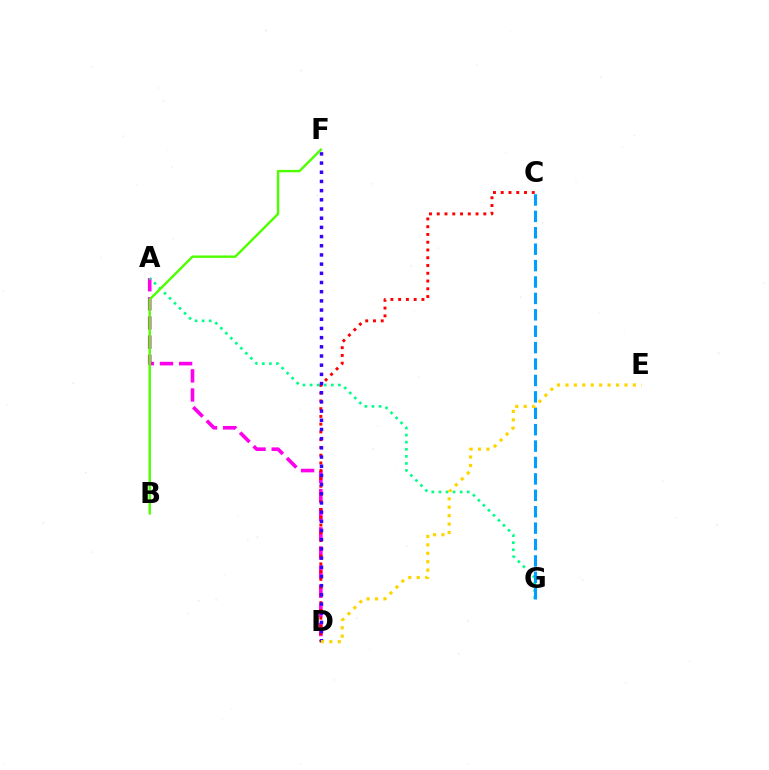{('A', 'D'): [{'color': '#ff00ed', 'line_style': 'dashed', 'thickness': 2.6}], ('C', 'D'): [{'color': '#ff0000', 'line_style': 'dotted', 'thickness': 2.11}], ('A', 'G'): [{'color': '#00ff86', 'line_style': 'dotted', 'thickness': 1.92}], ('D', 'F'): [{'color': '#3700ff', 'line_style': 'dotted', 'thickness': 2.5}], ('C', 'G'): [{'color': '#009eff', 'line_style': 'dashed', 'thickness': 2.23}], ('D', 'E'): [{'color': '#ffd500', 'line_style': 'dotted', 'thickness': 2.29}], ('B', 'F'): [{'color': '#4fff00', 'line_style': 'solid', 'thickness': 1.74}]}